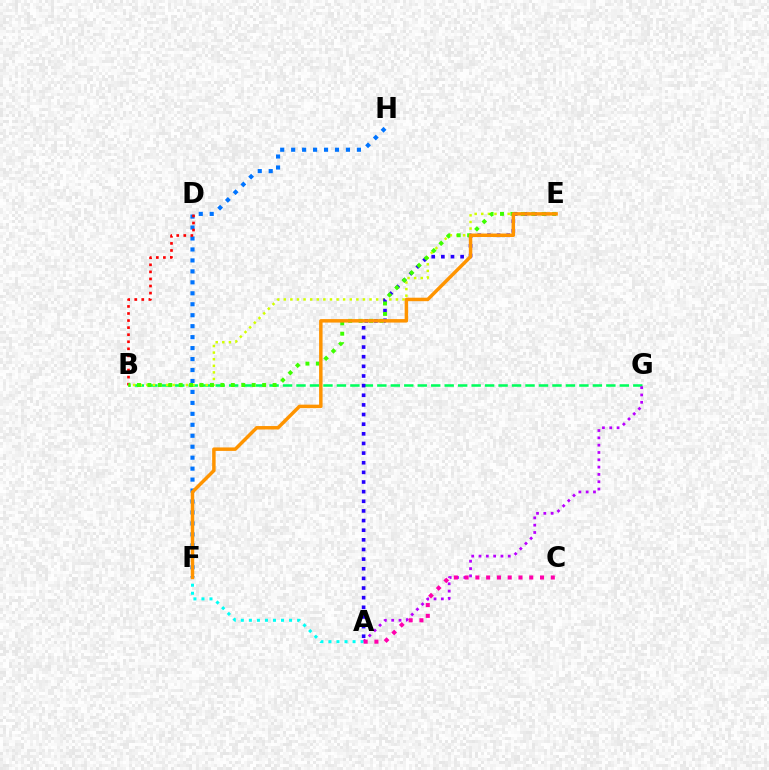{('B', 'G'): [{'color': '#00ff5c', 'line_style': 'dashed', 'thickness': 1.83}], ('F', 'H'): [{'color': '#0074ff', 'line_style': 'dotted', 'thickness': 2.98}], ('A', 'G'): [{'color': '#b900ff', 'line_style': 'dotted', 'thickness': 1.99}], ('B', 'D'): [{'color': '#ff0000', 'line_style': 'dotted', 'thickness': 1.92}], ('B', 'E'): [{'color': '#d1ff00', 'line_style': 'dotted', 'thickness': 1.79}, {'color': '#3dff00', 'line_style': 'dotted', 'thickness': 2.83}], ('A', 'E'): [{'color': '#2500ff', 'line_style': 'dotted', 'thickness': 2.62}], ('A', 'F'): [{'color': '#00fff6', 'line_style': 'dotted', 'thickness': 2.18}], ('E', 'F'): [{'color': '#ff9400', 'line_style': 'solid', 'thickness': 2.5}], ('A', 'C'): [{'color': '#ff00ac', 'line_style': 'dotted', 'thickness': 2.93}]}